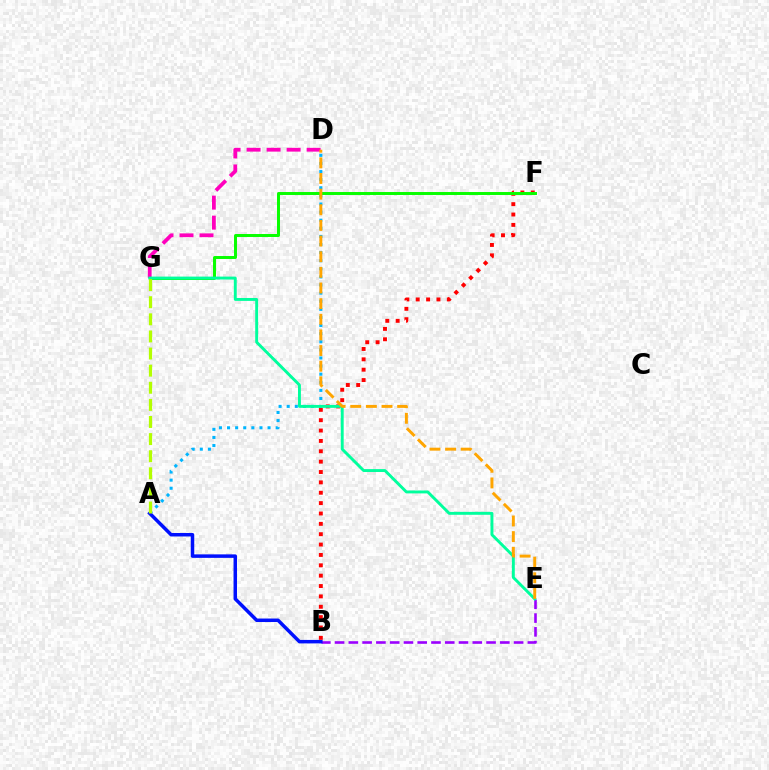{('D', 'G'): [{'color': '#ff00bd', 'line_style': 'dashed', 'thickness': 2.72}], ('A', 'D'): [{'color': '#00b5ff', 'line_style': 'dotted', 'thickness': 2.2}], ('B', 'E'): [{'color': '#9b00ff', 'line_style': 'dashed', 'thickness': 1.87}], ('B', 'F'): [{'color': '#ff0000', 'line_style': 'dotted', 'thickness': 2.82}], ('F', 'G'): [{'color': '#08ff00', 'line_style': 'solid', 'thickness': 2.14}], ('E', 'G'): [{'color': '#00ff9d', 'line_style': 'solid', 'thickness': 2.1}], ('D', 'E'): [{'color': '#ffa500', 'line_style': 'dashed', 'thickness': 2.12}], ('A', 'B'): [{'color': '#0010ff', 'line_style': 'solid', 'thickness': 2.51}], ('A', 'G'): [{'color': '#b3ff00', 'line_style': 'dashed', 'thickness': 2.32}]}